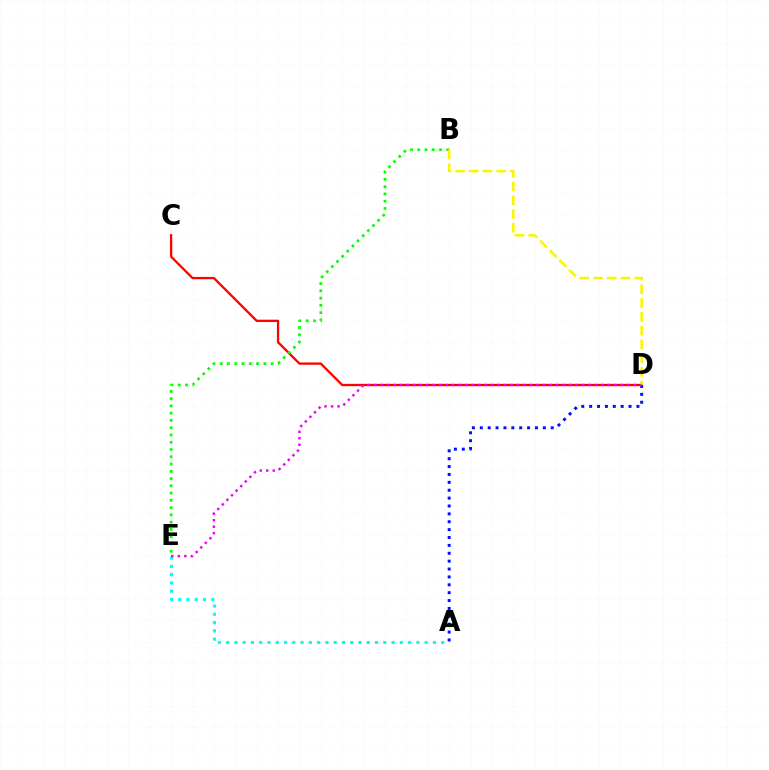{('A', 'E'): [{'color': '#00fff6', 'line_style': 'dotted', 'thickness': 2.25}], ('C', 'D'): [{'color': '#ff0000', 'line_style': 'solid', 'thickness': 1.65}], ('A', 'D'): [{'color': '#0010ff', 'line_style': 'dotted', 'thickness': 2.14}], ('B', 'E'): [{'color': '#08ff00', 'line_style': 'dotted', 'thickness': 1.97}], ('B', 'D'): [{'color': '#fcf500', 'line_style': 'dashed', 'thickness': 1.87}], ('D', 'E'): [{'color': '#ee00ff', 'line_style': 'dotted', 'thickness': 1.76}]}